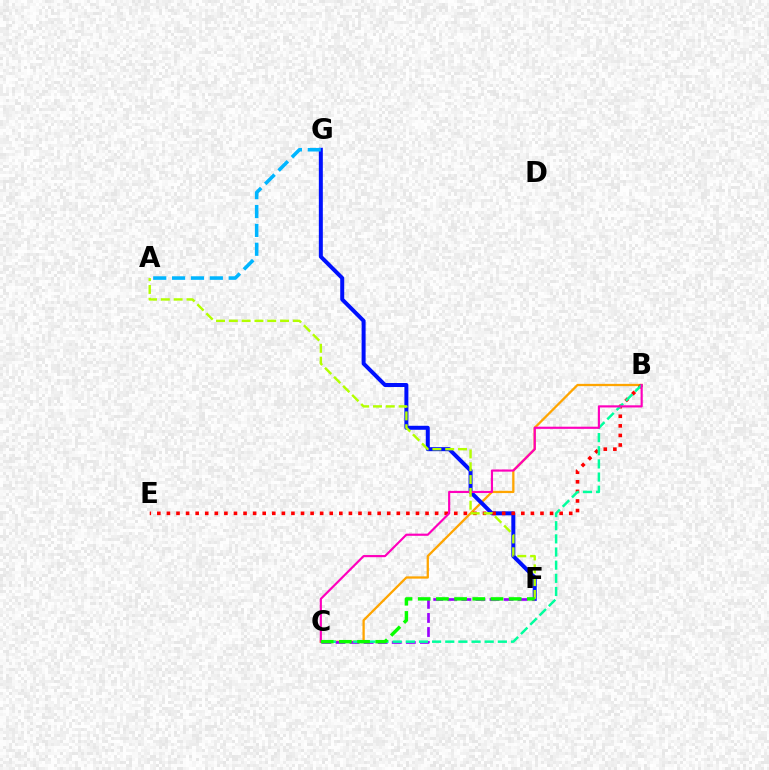{('B', 'C'): [{'color': '#ffa500', 'line_style': 'solid', 'thickness': 1.65}, {'color': '#00ff9d', 'line_style': 'dashed', 'thickness': 1.79}, {'color': '#ff00bd', 'line_style': 'solid', 'thickness': 1.56}], ('F', 'G'): [{'color': '#0010ff', 'line_style': 'solid', 'thickness': 2.87}], ('B', 'E'): [{'color': '#ff0000', 'line_style': 'dotted', 'thickness': 2.6}], ('C', 'F'): [{'color': '#9b00ff', 'line_style': 'dashed', 'thickness': 1.91}, {'color': '#08ff00', 'line_style': 'dashed', 'thickness': 2.47}], ('A', 'G'): [{'color': '#00b5ff', 'line_style': 'dashed', 'thickness': 2.56}], ('A', 'F'): [{'color': '#b3ff00', 'line_style': 'dashed', 'thickness': 1.74}]}